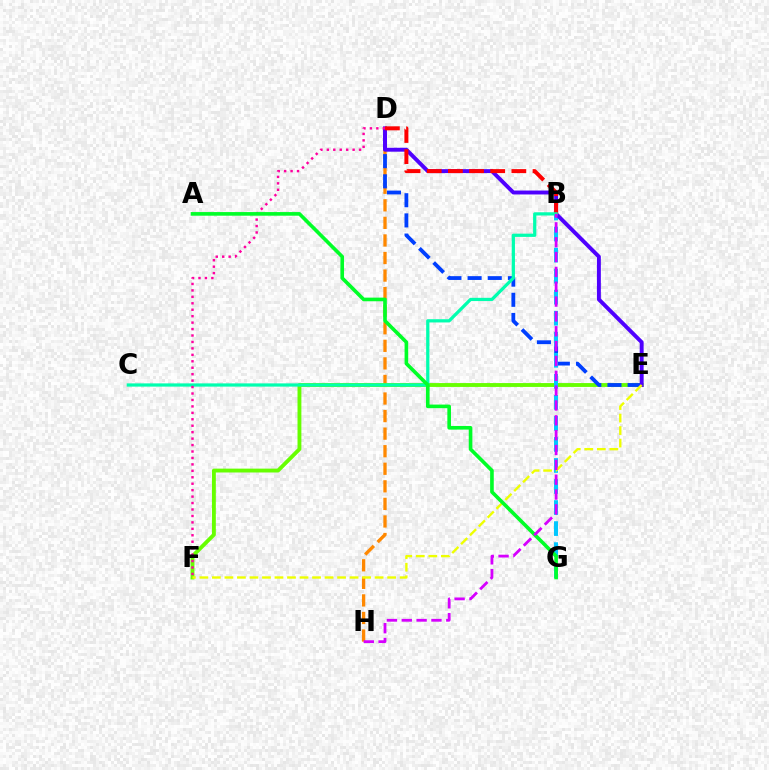{('D', 'H'): [{'color': '#ff8800', 'line_style': 'dashed', 'thickness': 2.39}], ('E', 'F'): [{'color': '#66ff00', 'line_style': 'solid', 'thickness': 2.78}, {'color': '#eeff00', 'line_style': 'dashed', 'thickness': 1.7}], ('D', 'E'): [{'color': '#003fff', 'line_style': 'dashed', 'thickness': 2.74}, {'color': '#4f00ff', 'line_style': 'solid', 'thickness': 2.83}], ('B', 'G'): [{'color': '#00c7ff', 'line_style': 'dashed', 'thickness': 2.86}], ('B', 'D'): [{'color': '#ff0000', 'line_style': 'dashed', 'thickness': 2.87}], ('B', 'C'): [{'color': '#00ffaf', 'line_style': 'solid', 'thickness': 2.33}], ('D', 'F'): [{'color': '#ff00a0', 'line_style': 'dotted', 'thickness': 1.75}], ('A', 'G'): [{'color': '#00ff27', 'line_style': 'solid', 'thickness': 2.61}], ('B', 'H'): [{'color': '#d600ff', 'line_style': 'dashed', 'thickness': 2.02}]}